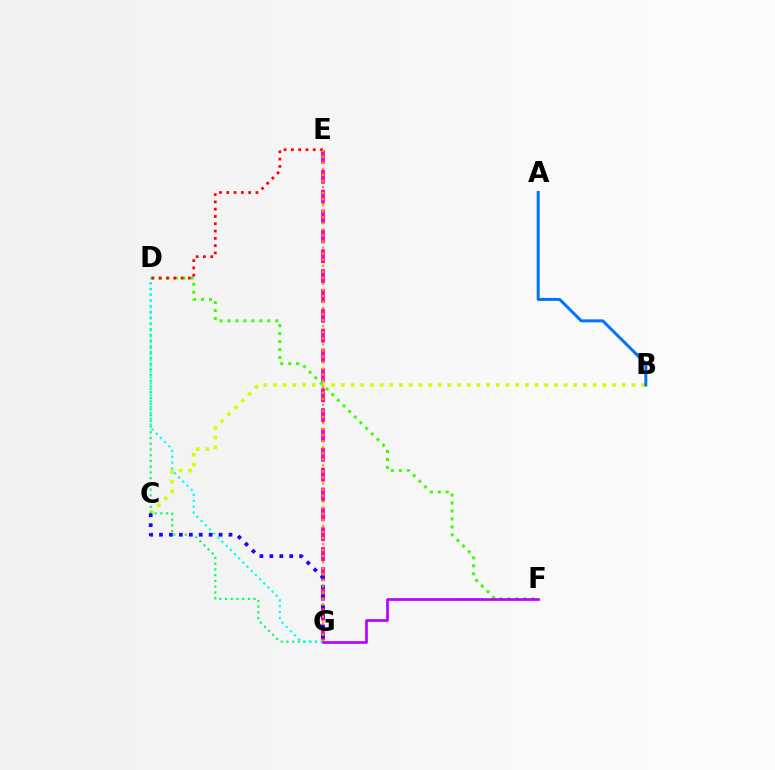{('E', 'G'): [{'color': '#ff00ac', 'line_style': 'dashed', 'thickness': 2.7}, {'color': '#ff9400', 'line_style': 'dotted', 'thickness': 1.64}], ('B', 'C'): [{'color': '#d1ff00', 'line_style': 'dotted', 'thickness': 2.63}], ('D', 'G'): [{'color': '#00ff5c', 'line_style': 'dotted', 'thickness': 1.56}, {'color': '#00fff6', 'line_style': 'dotted', 'thickness': 1.6}], ('C', 'G'): [{'color': '#2500ff', 'line_style': 'dotted', 'thickness': 2.7}], ('D', 'F'): [{'color': '#3dff00', 'line_style': 'dotted', 'thickness': 2.16}], ('D', 'E'): [{'color': '#ff0000', 'line_style': 'dotted', 'thickness': 1.98}], ('A', 'B'): [{'color': '#0074ff', 'line_style': 'solid', 'thickness': 2.15}], ('F', 'G'): [{'color': '#b900ff', 'line_style': 'solid', 'thickness': 1.94}]}